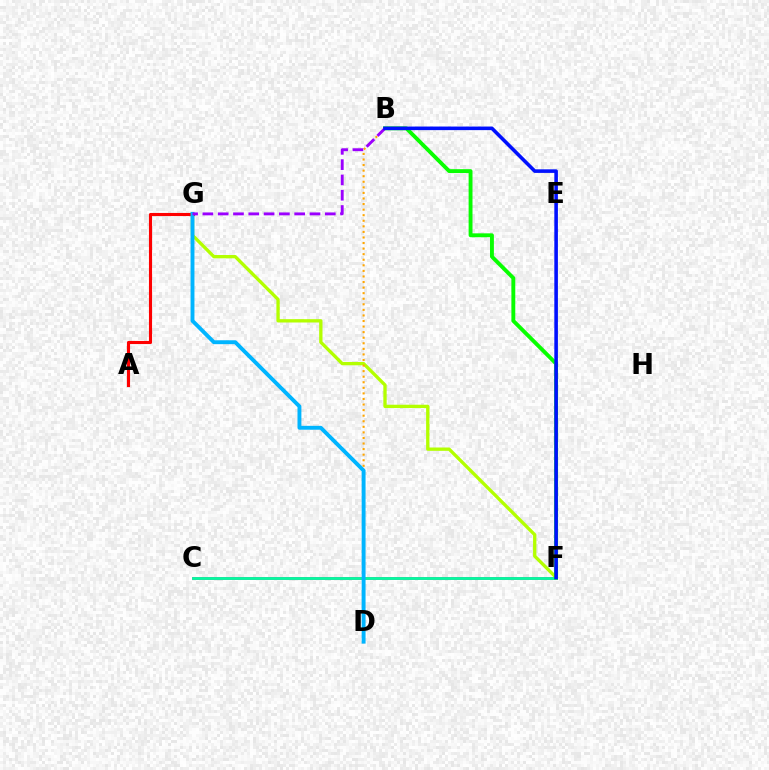{('F', 'G'): [{'color': '#b3ff00', 'line_style': 'solid', 'thickness': 2.39}], ('B', 'D'): [{'color': '#ffa500', 'line_style': 'dotted', 'thickness': 1.51}], ('C', 'F'): [{'color': '#ff00bd', 'line_style': 'solid', 'thickness': 1.95}, {'color': '#00ff9d', 'line_style': 'solid', 'thickness': 2.0}], ('A', 'G'): [{'color': '#ff0000', 'line_style': 'solid', 'thickness': 2.23}], ('B', 'F'): [{'color': '#08ff00', 'line_style': 'solid', 'thickness': 2.79}, {'color': '#0010ff', 'line_style': 'solid', 'thickness': 2.57}], ('D', 'G'): [{'color': '#00b5ff', 'line_style': 'solid', 'thickness': 2.8}], ('B', 'G'): [{'color': '#9b00ff', 'line_style': 'dashed', 'thickness': 2.08}]}